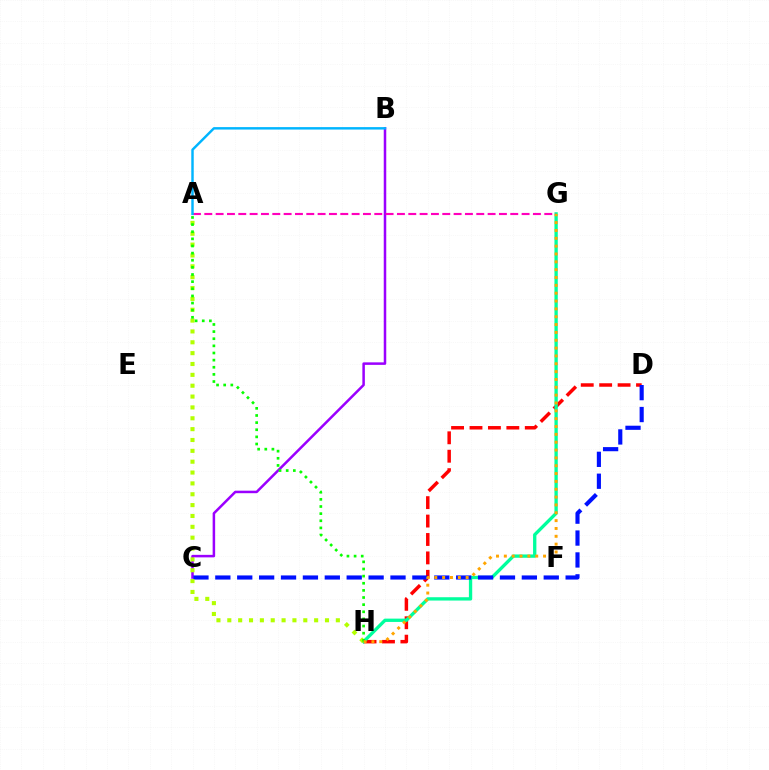{('B', 'C'): [{'color': '#9b00ff', 'line_style': 'solid', 'thickness': 1.81}], ('D', 'H'): [{'color': '#ff0000', 'line_style': 'dashed', 'thickness': 2.5}], ('G', 'H'): [{'color': '#00ff9d', 'line_style': 'solid', 'thickness': 2.39}, {'color': '#ffa500', 'line_style': 'dotted', 'thickness': 2.13}], ('C', 'D'): [{'color': '#0010ff', 'line_style': 'dashed', 'thickness': 2.97}], ('A', 'G'): [{'color': '#ff00bd', 'line_style': 'dashed', 'thickness': 1.54}], ('A', 'H'): [{'color': '#b3ff00', 'line_style': 'dotted', 'thickness': 2.95}, {'color': '#08ff00', 'line_style': 'dotted', 'thickness': 1.94}], ('A', 'B'): [{'color': '#00b5ff', 'line_style': 'solid', 'thickness': 1.76}]}